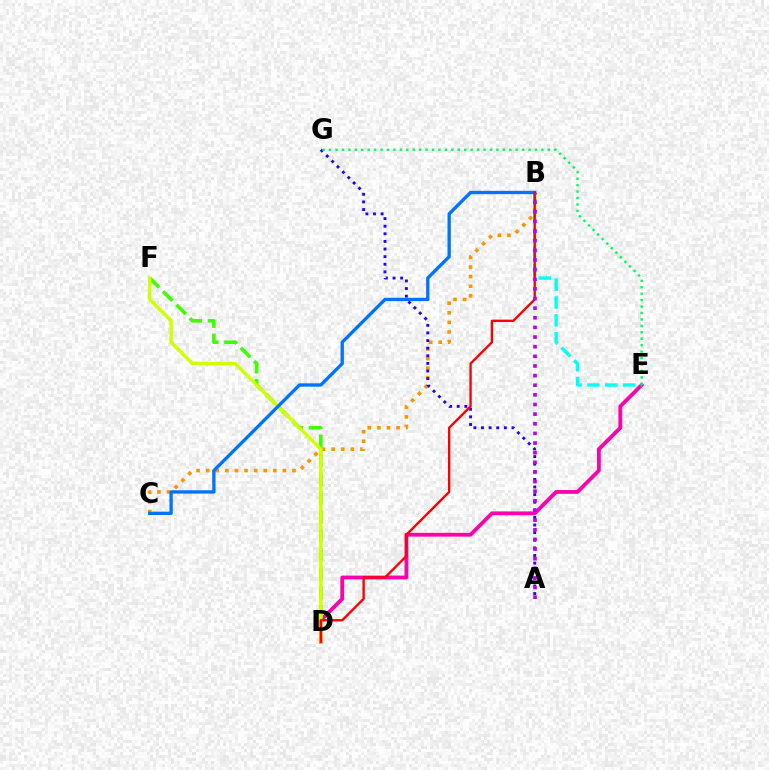{('B', 'C'): [{'color': '#ff9400', 'line_style': 'dotted', 'thickness': 2.61}, {'color': '#0074ff', 'line_style': 'solid', 'thickness': 2.39}], ('D', 'E'): [{'color': '#ff00ac', 'line_style': 'solid', 'thickness': 2.73}], ('D', 'F'): [{'color': '#3dff00', 'line_style': 'dashed', 'thickness': 2.57}, {'color': '#d1ff00', 'line_style': 'solid', 'thickness': 2.46}], ('B', 'E'): [{'color': '#00fff6', 'line_style': 'dashed', 'thickness': 2.43}], ('A', 'G'): [{'color': '#2500ff', 'line_style': 'dotted', 'thickness': 2.07}], ('E', 'G'): [{'color': '#00ff5c', 'line_style': 'dotted', 'thickness': 1.75}], ('B', 'D'): [{'color': '#ff0000', 'line_style': 'solid', 'thickness': 1.7}], ('A', 'B'): [{'color': '#b900ff', 'line_style': 'dotted', 'thickness': 2.62}]}